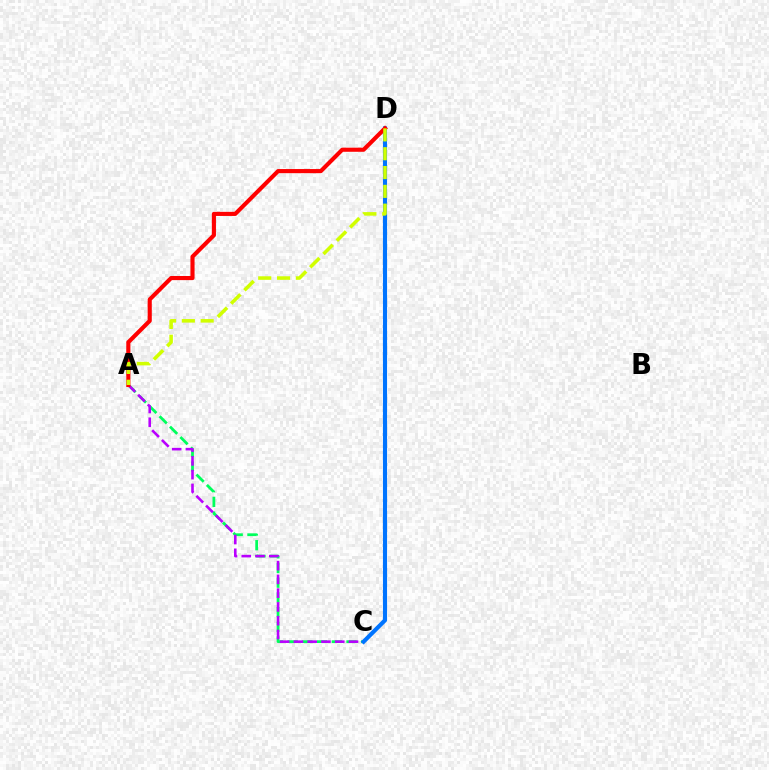{('A', 'C'): [{'color': '#00ff5c', 'line_style': 'dashed', 'thickness': 2.0}, {'color': '#b900ff', 'line_style': 'dashed', 'thickness': 1.87}], ('C', 'D'): [{'color': '#0074ff', 'line_style': 'solid', 'thickness': 2.97}], ('A', 'D'): [{'color': '#ff0000', 'line_style': 'solid', 'thickness': 2.97}, {'color': '#d1ff00', 'line_style': 'dashed', 'thickness': 2.56}]}